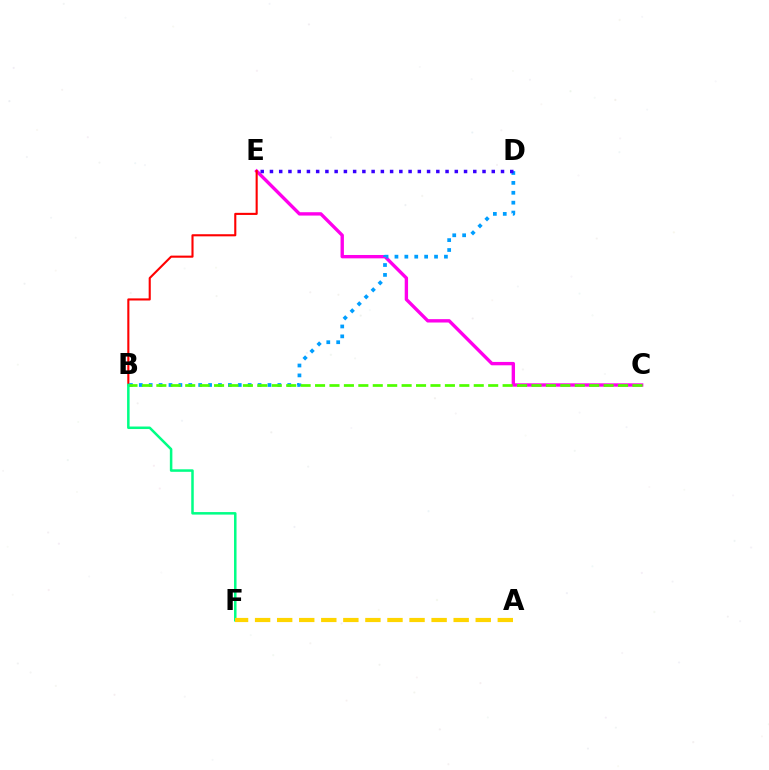{('C', 'E'): [{'color': '#ff00ed', 'line_style': 'solid', 'thickness': 2.42}], ('B', 'E'): [{'color': '#ff0000', 'line_style': 'solid', 'thickness': 1.52}], ('B', 'D'): [{'color': '#009eff', 'line_style': 'dotted', 'thickness': 2.69}], ('B', 'C'): [{'color': '#4fff00', 'line_style': 'dashed', 'thickness': 1.96}], ('B', 'F'): [{'color': '#00ff86', 'line_style': 'solid', 'thickness': 1.81}], ('A', 'F'): [{'color': '#ffd500', 'line_style': 'dashed', 'thickness': 3.0}], ('D', 'E'): [{'color': '#3700ff', 'line_style': 'dotted', 'thickness': 2.51}]}